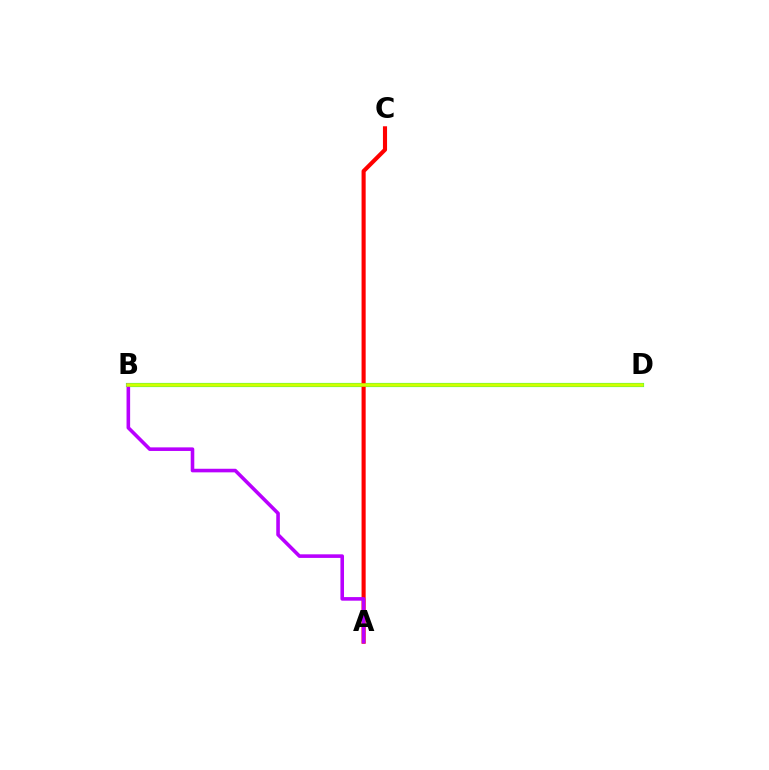{('B', 'D'): [{'color': '#00ff5c', 'line_style': 'solid', 'thickness': 2.98}, {'color': '#0074ff', 'line_style': 'solid', 'thickness': 1.65}, {'color': '#d1ff00', 'line_style': 'solid', 'thickness': 2.52}], ('A', 'C'): [{'color': '#ff0000', 'line_style': 'solid', 'thickness': 2.96}], ('A', 'B'): [{'color': '#b900ff', 'line_style': 'solid', 'thickness': 2.58}]}